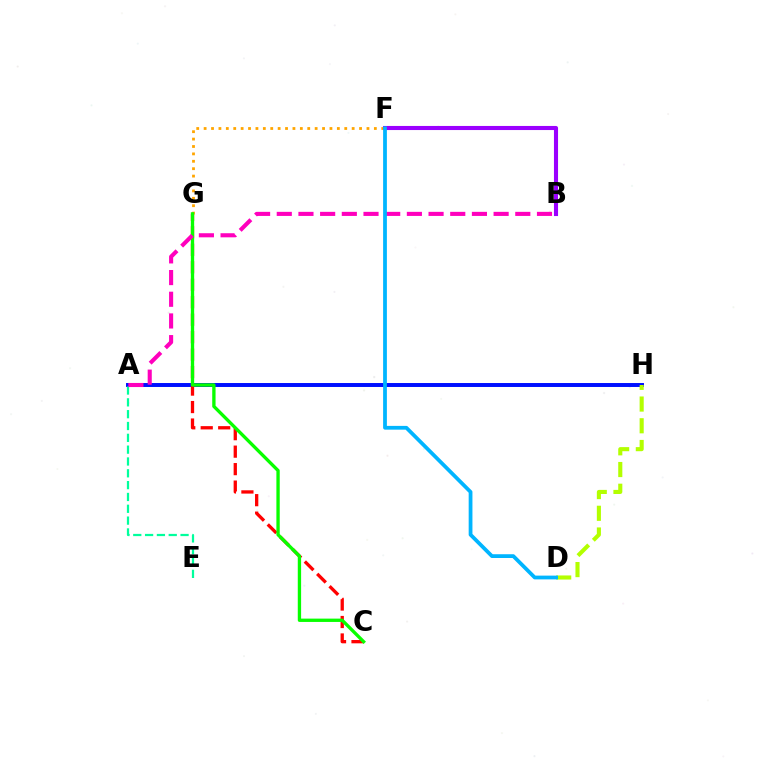{('A', 'H'): [{'color': '#0010ff', 'line_style': 'solid', 'thickness': 2.85}], ('D', 'H'): [{'color': '#b3ff00', 'line_style': 'dashed', 'thickness': 2.95}], ('C', 'G'): [{'color': '#ff0000', 'line_style': 'dashed', 'thickness': 2.37}, {'color': '#08ff00', 'line_style': 'solid', 'thickness': 2.4}], ('F', 'G'): [{'color': '#ffa500', 'line_style': 'dotted', 'thickness': 2.01}], ('B', 'F'): [{'color': '#9b00ff', 'line_style': 'solid', 'thickness': 2.95}], ('A', 'E'): [{'color': '#00ff9d', 'line_style': 'dashed', 'thickness': 1.61}], ('A', 'B'): [{'color': '#ff00bd', 'line_style': 'dashed', 'thickness': 2.95}], ('D', 'F'): [{'color': '#00b5ff', 'line_style': 'solid', 'thickness': 2.71}]}